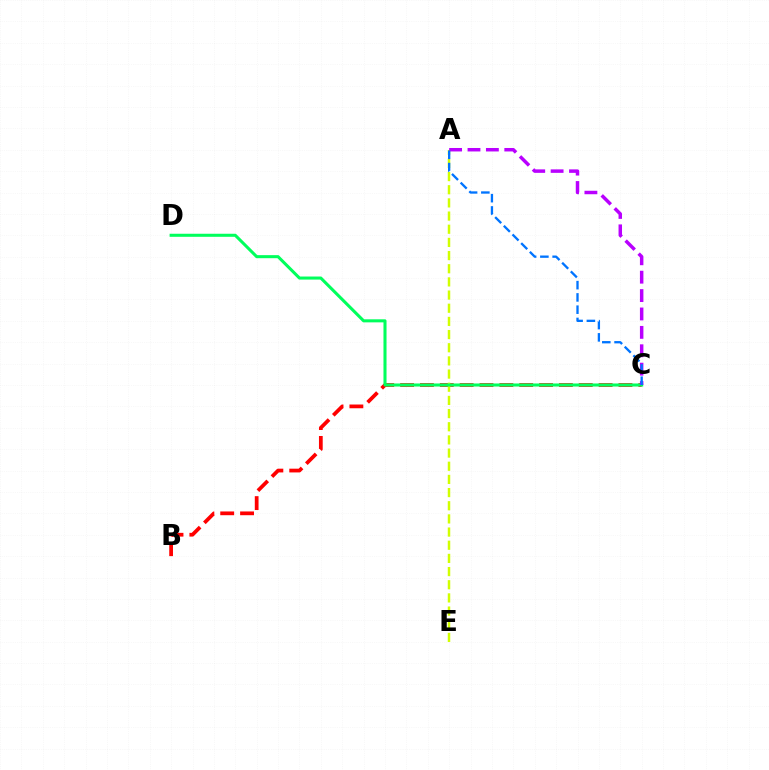{('B', 'C'): [{'color': '#ff0000', 'line_style': 'dashed', 'thickness': 2.7}], ('A', 'E'): [{'color': '#d1ff00', 'line_style': 'dashed', 'thickness': 1.79}], ('C', 'D'): [{'color': '#00ff5c', 'line_style': 'solid', 'thickness': 2.2}], ('A', 'C'): [{'color': '#b900ff', 'line_style': 'dashed', 'thickness': 2.5}, {'color': '#0074ff', 'line_style': 'dashed', 'thickness': 1.67}]}